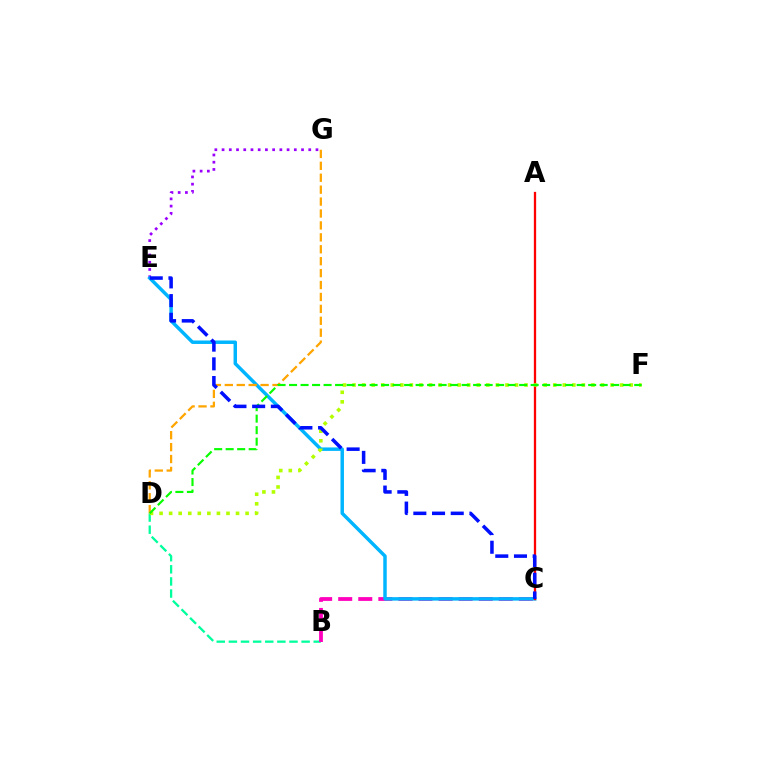{('E', 'G'): [{'color': '#9b00ff', 'line_style': 'dotted', 'thickness': 1.96}], ('B', 'D'): [{'color': '#00ff9d', 'line_style': 'dashed', 'thickness': 1.65}], ('B', 'C'): [{'color': '#ff00bd', 'line_style': 'dashed', 'thickness': 2.73}], ('C', 'E'): [{'color': '#00b5ff', 'line_style': 'solid', 'thickness': 2.5}, {'color': '#0010ff', 'line_style': 'dashed', 'thickness': 2.54}], ('D', 'G'): [{'color': '#ffa500', 'line_style': 'dashed', 'thickness': 1.62}], ('A', 'C'): [{'color': '#ff0000', 'line_style': 'solid', 'thickness': 1.65}], ('D', 'F'): [{'color': '#b3ff00', 'line_style': 'dotted', 'thickness': 2.6}, {'color': '#08ff00', 'line_style': 'dashed', 'thickness': 1.56}]}